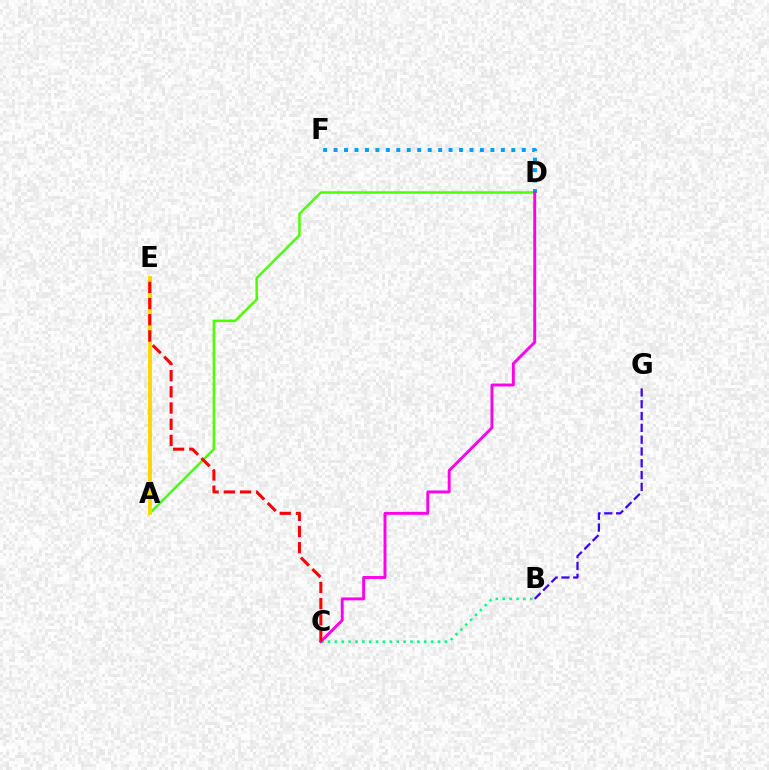{('B', 'C'): [{'color': '#00ff86', 'line_style': 'dotted', 'thickness': 1.87}], ('B', 'G'): [{'color': '#3700ff', 'line_style': 'dashed', 'thickness': 1.6}], ('A', 'D'): [{'color': '#4fff00', 'line_style': 'solid', 'thickness': 1.83}], ('D', 'F'): [{'color': '#009eff', 'line_style': 'dotted', 'thickness': 2.84}], ('C', 'D'): [{'color': '#ff00ed', 'line_style': 'solid', 'thickness': 2.1}], ('A', 'E'): [{'color': '#ffd500', 'line_style': 'solid', 'thickness': 2.76}], ('C', 'E'): [{'color': '#ff0000', 'line_style': 'dashed', 'thickness': 2.2}]}